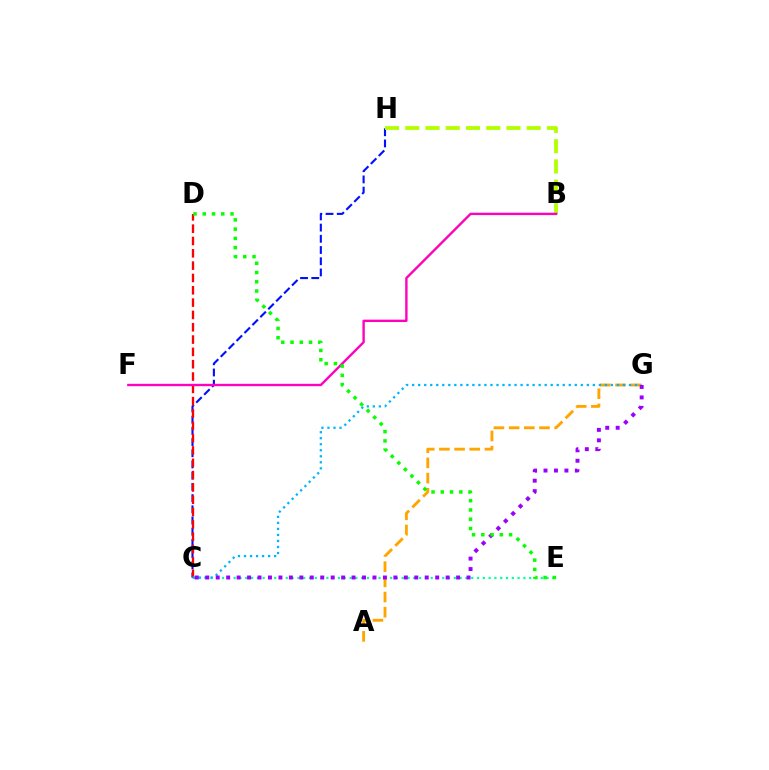{('C', 'H'): [{'color': '#0010ff', 'line_style': 'dashed', 'thickness': 1.52}], ('A', 'G'): [{'color': '#ffa500', 'line_style': 'dashed', 'thickness': 2.06}], ('C', 'D'): [{'color': '#ff0000', 'line_style': 'dashed', 'thickness': 1.67}], ('C', 'E'): [{'color': '#00ff9d', 'line_style': 'dotted', 'thickness': 1.57}], ('B', 'H'): [{'color': '#b3ff00', 'line_style': 'dashed', 'thickness': 2.75}], ('C', 'G'): [{'color': '#00b5ff', 'line_style': 'dotted', 'thickness': 1.64}, {'color': '#9b00ff', 'line_style': 'dotted', 'thickness': 2.84}], ('B', 'F'): [{'color': '#ff00bd', 'line_style': 'solid', 'thickness': 1.71}], ('D', 'E'): [{'color': '#08ff00', 'line_style': 'dotted', 'thickness': 2.51}]}